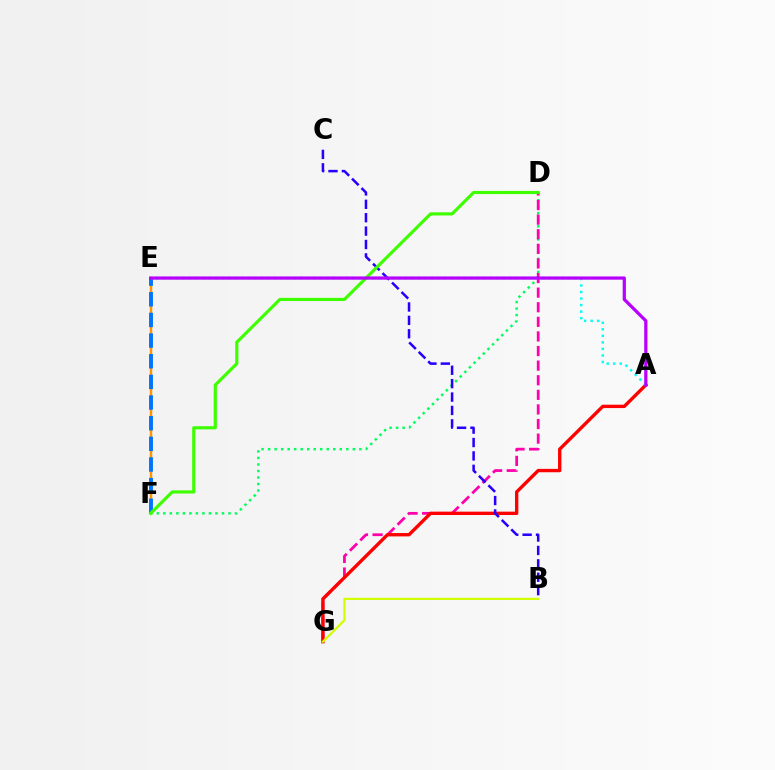{('D', 'F'): [{'color': '#00ff5c', 'line_style': 'dotted', 'thickness': 1.77}, {'color': '#3dff00', 'line_style': 'solid', 'thickness': 2.27}], ('D', 'G'): [{'color': '#ff00ac', 'line_style': 'dashed', 'thickness': 1.98}], ('A', 'G'): [{'color': '#ff0000', 'line_style': 'solid', 'thickness': 2.42}], ('B', 'C'): [{'color': '#2500ff', 'line_style': 'dashed', 'thickness': 1.82}], ('E', 'F'): [{'color': '#ff9400', 'line_style': 'solid', 'thickness': 1.79}, {'color': '#0074ff', 'line_style': 'dashed', 'thickness': 2.81}], ('B', 'G'): [{'color': '#d1ff00', 'line_style': 'solid', 'thickness': 1.59}], ('A', 'E'): [{'color': '#00fff6', 'line_style': 'dotted', 'thickness': 1.78}, {'color': '#b900ff', 'line_style': 'solid', 'thickness': 2.33}]}